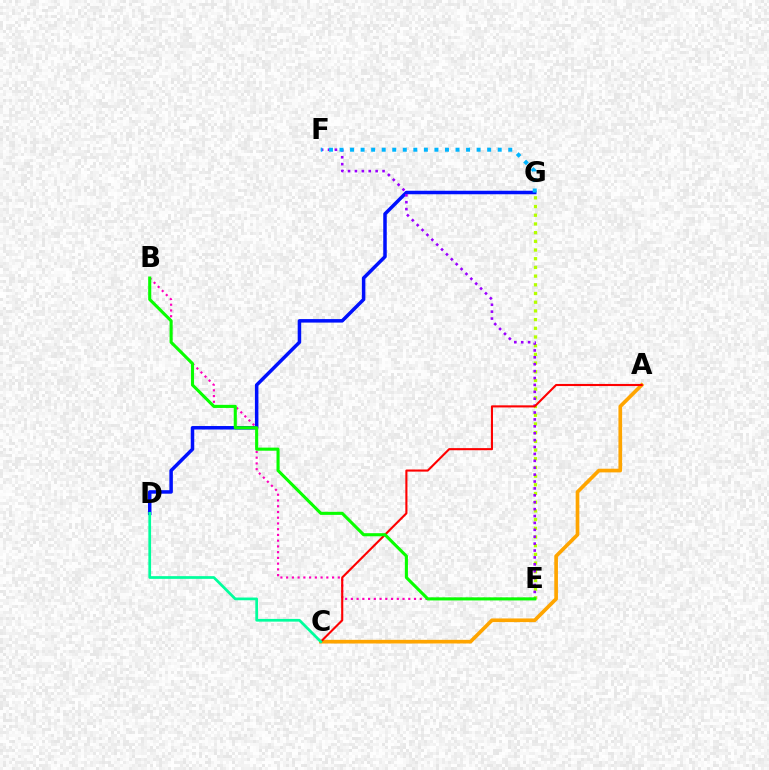{('B', 'E'): [{'color': '#ff00bd', 'line_style': 'dotted', 'thickness': 1.56}, {'color': '#08ff00', 'line_style': 'solid', 'thickness': 2.22}], ('D', 'G'): [{'color': '#0010ff', 'line_style': 'solid', 'thickness': 2.52}], ('E', 'G'): [{'color': '#b3ff00', 'line_style': 'dotted', 'thickness': 2.36}], ('A', 'C'): [{'color': '#ffa500', 'line_style': 'solid', 'thickness': 2.64}, {'color': '#ff0000', 'line_style': 'solid', 'thickness': 1.52}], ('E', 'F'): [{'color': '#9b00ff', 'line_style': 'dotted', 'thickness': 1.87}], ('F', 'G'): [{'color': '#00b5ff', 'line_style': 'dotted', 'thickness': 2.87}], ('C', 'D'): [{'color': '#00ff9d', 'line_style': 'solid', 'thickness': 1.96}]}